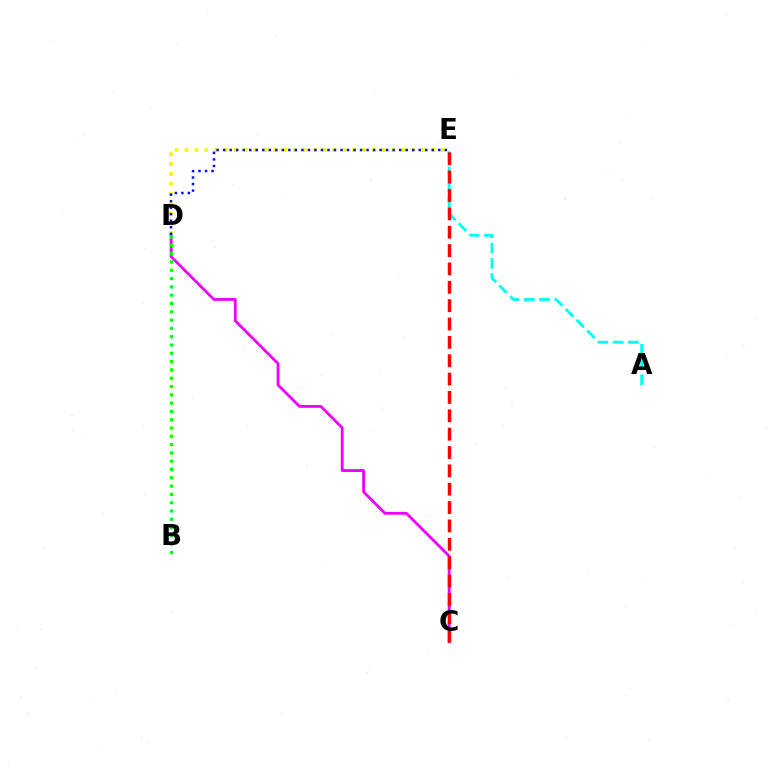{('D', 'E'): [{'color': '#fcf500', 'line_style': 'dotted', 'thickness': 2.68}, {'color': '#0010ff', 'line_style': 'dotted', 'thickness': 1.77}], ('C', 'D'): [{'color': '#ee00ff', 'line_style': 'solid', 'thickness': 2.04}], ('B', 'D'): [{'color': '#08ff00', 'line_style': 'dotted', 'thickness': 2.26}], ('A', 'E'): [{'color': '#00fff6', 'line_style': 'dashed', 'thickness': 2.07}], ('C', 'E'): [{'color': '#ff0000', 'line_style': 'dashed', 'thickness': 2.49}]}